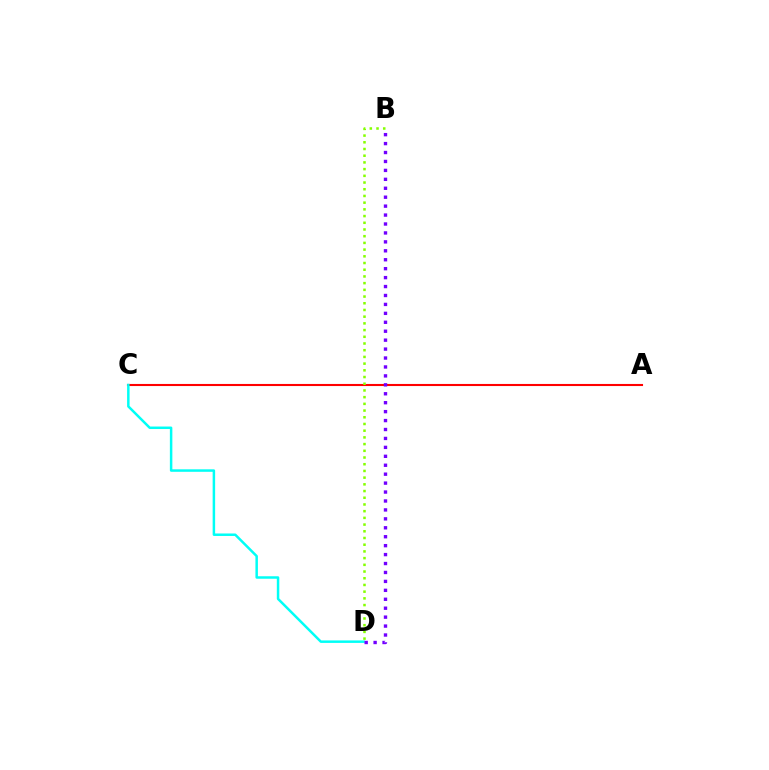{('A', 'C'): [{'color': '#ff0000', 'line_style': 'solid', 'thickness': 1.51}], ('B', 'D'): [{'color': '#84ff00', 'line_style': 'dotted', 'thickness': 1.82}, {'color': '#7200ff', 'line_style': 'dotted', 'thickness': 2.43}], ('C', 'D'): [{'color': '#00fff6', 'line_style': 'solid', 'thickness': 1.79}]}